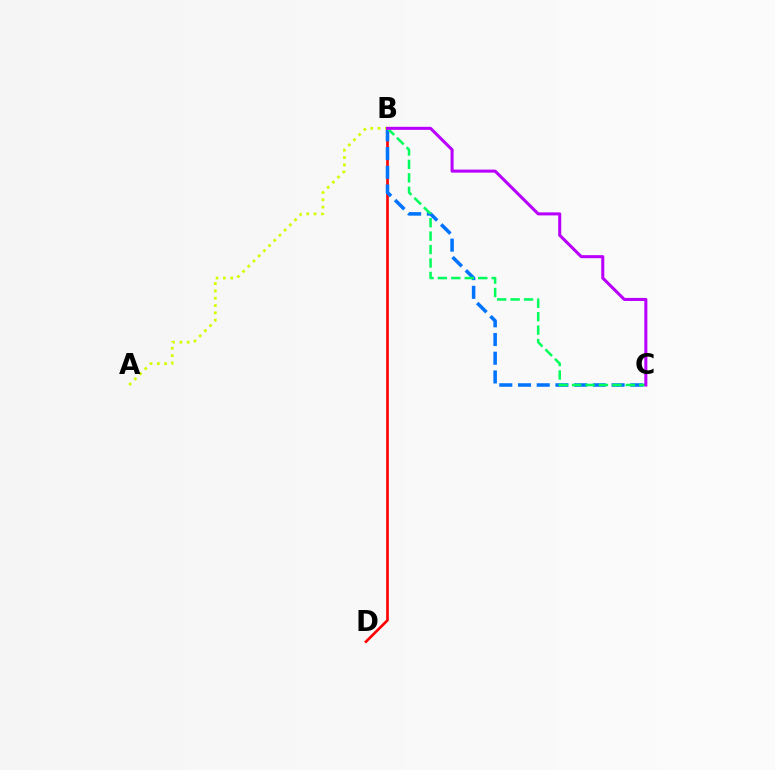{('B', 'D'): [{'color': '#ff0000', 'line_style': 'solid', 'thickness': 1.91}], ('B', 'C'): [{'color': '#0074ff', 'line_style': 'dashed', 'thickness': 2.54}, {'color': '#00ff5c', 'line_style': 'dashed', 'thickness': 1.83}, {'color': '#b900ff', 'line_style': 'solid', 'thickness': 2.2}], ('A', 'B'): [{'color': '#d1ff00', 'line_style': 'dotted', 'thickness': 1.99}]}